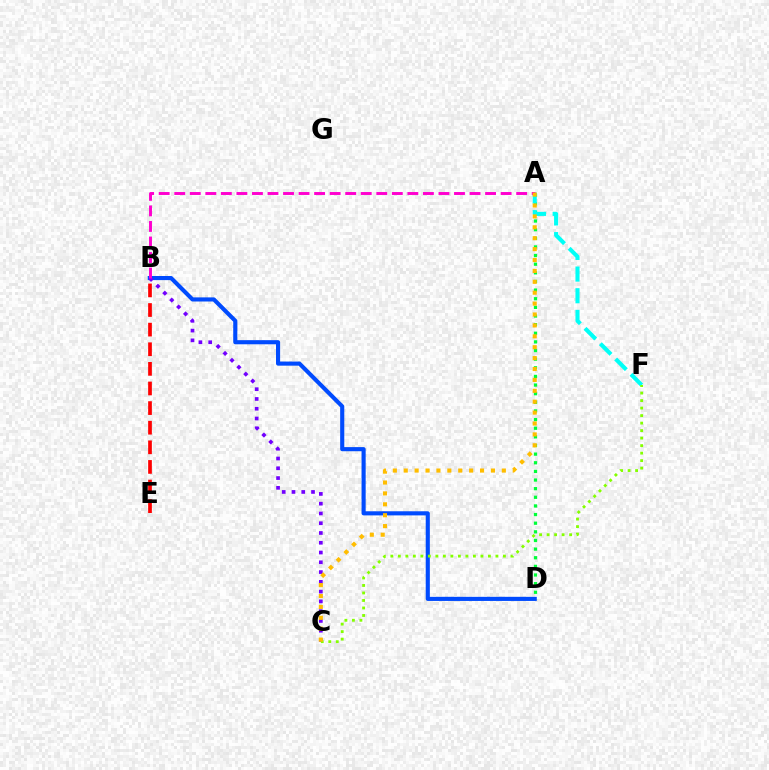{('A', 'D'): [{'color': '#00ff39', 'line_style': 'dotted', 'thickness': 2.35}], ('B', 'D'): [{'color': '#004bff', 'line_style': 'solid', 'thickness': 2.96}], ('B', 'C'): [{'color': '#7200ff', 'line_style': 'dotted', 'thickness': 2.65}], ('A', 'F'): [{'color': '#00fff6', 'line_style': 'dashed', 'thickness': 2.94}], ('A', 'B'): [{'color': '#ff00cf', 'line_style': 'dashed', 'thickness': 2.11}], ('C', 'F'): [{'color': '#84ff00', 'line_style': 'dotted', 'thickness': 2.04}], ('A', 'C'): [{'color': '#ffbd00', 'line_style': 'dotted', 'thickness': 2.96}], ('B', 'E'): [{'color': '#ff0000', 'line_style': 'dashed', 'thickness': 2.66}]}